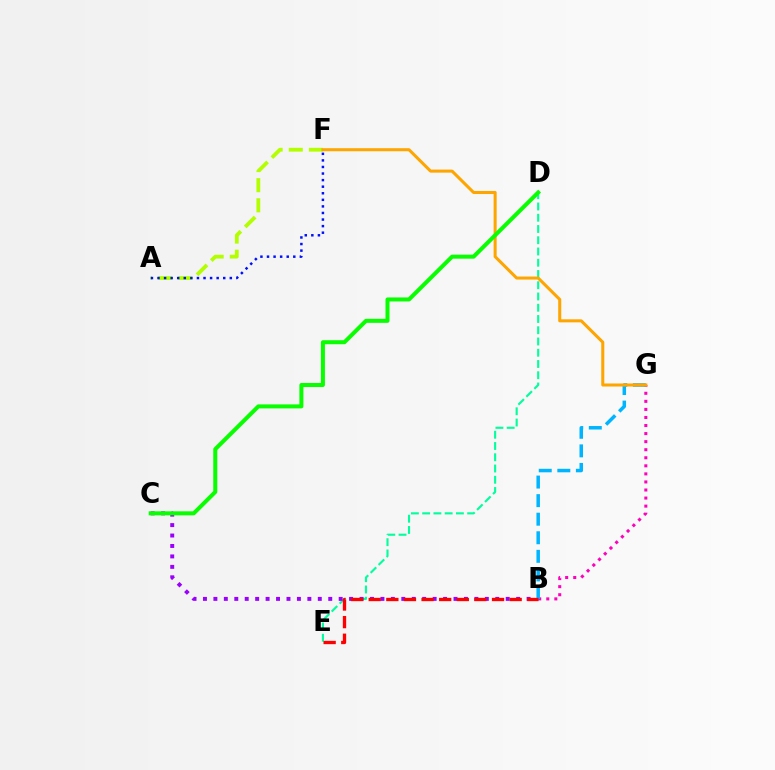{('D', 'E'): [{'color': '#00ff9d', 'line_style': 'dashed', 'thickness': 1.53}], ('B', 'G'): [{'color': '#ff00bd', 'line_style': 'dotted', 'thickness': 2.19}, {'color': '#00b5ff', 'line_style': 'dashed', 'thickness': 2.52}], ('A', 'F'): [{'color': '#b3ff00', 'line_style': 'dashed', 'thickness': 2.73}, {'color': '#0010ff', 'line_style': 'dotted', 'thickness': 1.79}], ('B', 'C'): [{'color': '#9b00ff', 'line_style': 'dotted', 'thickness': 2.84}], ('F', 'G'): [{'color': '#ffa500', 'line_style': 'solid', 'thickness': 2.19}], ('C', 'D'): [{'color': '#08ff00', 'line_style': 'solid', 'thickness': 2.89}], ('B', 'E'): [{'color': '#ff0000', 'line_style': 'dashed', 'thickness': 2.39}]}